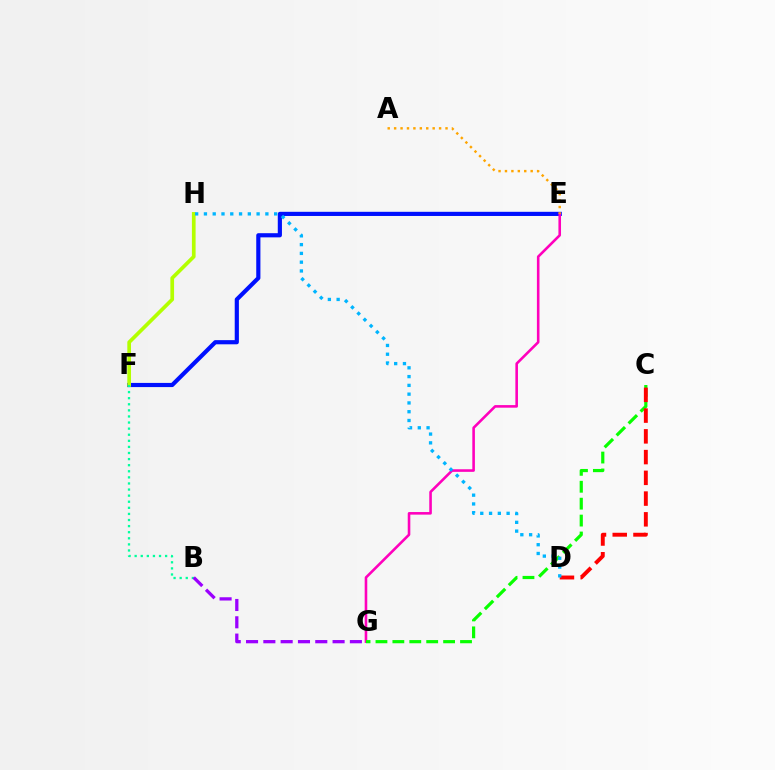{('E', 'F'): [{'color': '#0010ff', 'line_style': 'solid', 'thickness': 3.0}], ('F', 'H'): [{'color': '#b3ff00', 'line_style': 'solid', 'thickness': 2.66}], ('B', 'F'): [{'color': '#00ff9d', 'line_style': 'dotted', 'thickness': 1.66}], ('E', 'G'): [{'color': '#ff00bd', 'line_style': 'solid', 'thickness': 1.87}], ('B', 'G'): [{'color': '#9b00ff', 'line_style': 'dashed', 'thickness': 2.35}], ('C', 'G'): [{'color': '#08ff00', 'line_style': 'dashed', 'thickness': 2.3}], ('C', 'D'): [{'color': '#ff0000', 'line_style': 'dashed', 'thickness': 2.82}], ('D', 'H'): [{'color': '#00b5ff', 'line_style': 'dotted', 'thickness': 2.39}], ('A', 'E'): [{'color': '#ffa500', 'line_style': 'dotted', 'thickness': 1.75}]}